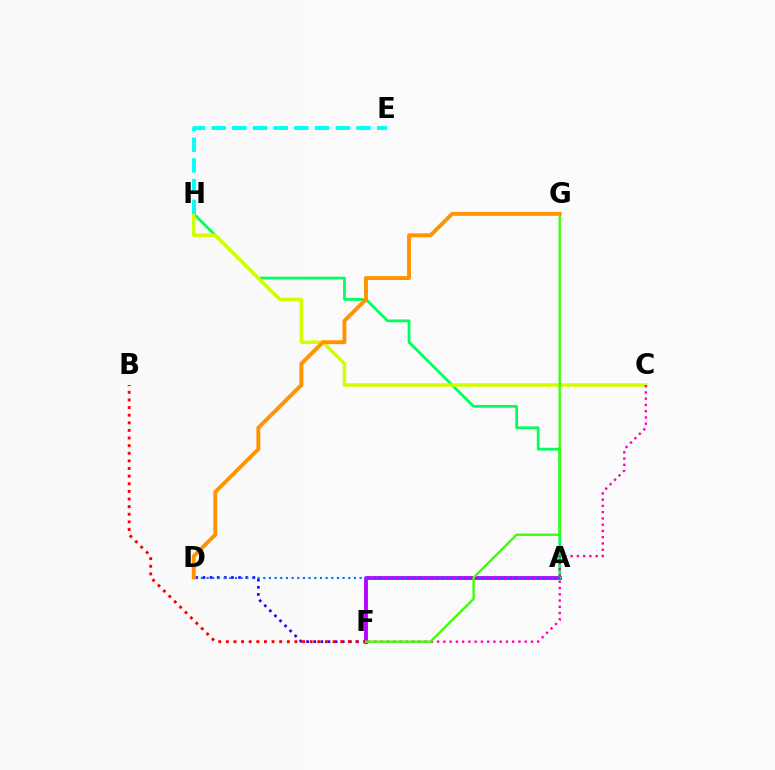{('A', 'F'): [{'color': '#b900ff', 'line_style': 'solid', 'thickness': 2.77}], ('A', 'H'): [{'color': '#00ff5c', 'line_style': 'solid', 'thickness': 1.99}], ('D', 'F'): [{'color': '#2500ff', 'line_style': 'dotted', 'thickness': 1.94}], ('A', 'D'): [{'color': '#0074ff', 'line_style': 'dotted', 'thickness': 1.54}], ('C', 'H'): [{'color': '#d1ff00', 'line_style': 'solid', 'thickness': 2.54}], ('B', 'F'): [{'color': '#ff0000', 'line_style': 'dotted', 'thickness': 2.07}], ('C', 'F'): [{'color': '#ff00ac', 'line_style': 'dotted', 'thickness': 1.7}], ('F', 'G'): [{'color': '#3dff00', 'line_style': 'solid', 'thickness': 1.69}], ('E', 'H'): [{'color': '#00fff6', 'line_style': 'dashed', 'thickness': 2.81}], ('D', 'G'): [{'color': '#ff9400', 'line_style': 'solid', 'thickness': 2.81}]}